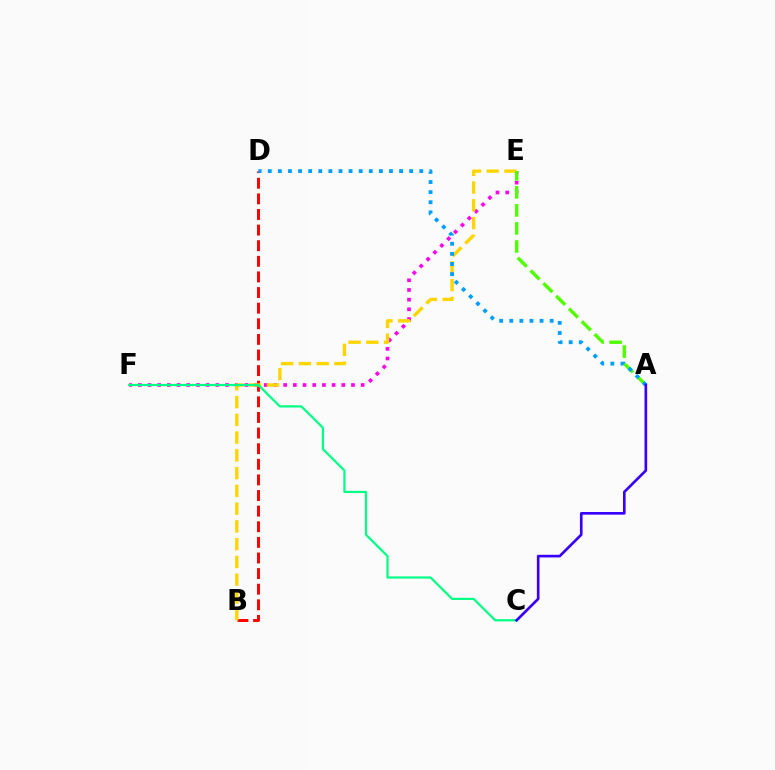{('E', 'F'): [{'color': '#ff00ed', 'line_style': 'dotted', 'thickness': 2.63}], ('B', 'D'): [{'color': '#ff0000', 'line_style': 'dashed', 'thickness': 2.12}], ('B', 'E'): [{'color': '#ffd500', 'line_style': 'dashed', 'thickness': 2.41}], ('A', 'E'): [{'color': '#4fff00', 'line_style': 'dashed', 'thickness': 2.45}], ('C', 'F'): [{'color': '#00ff86', 'line_style': 'solid', 'thickness': 1.6}], ('A', 'D'): [{'color': '#009eff', 'line_style': 'dotted', 'thickness': 2.74}], ('A', 'C'): [{'color': '#3700ff', 'line_style': 'solid', 'thickness': 1.91}]}